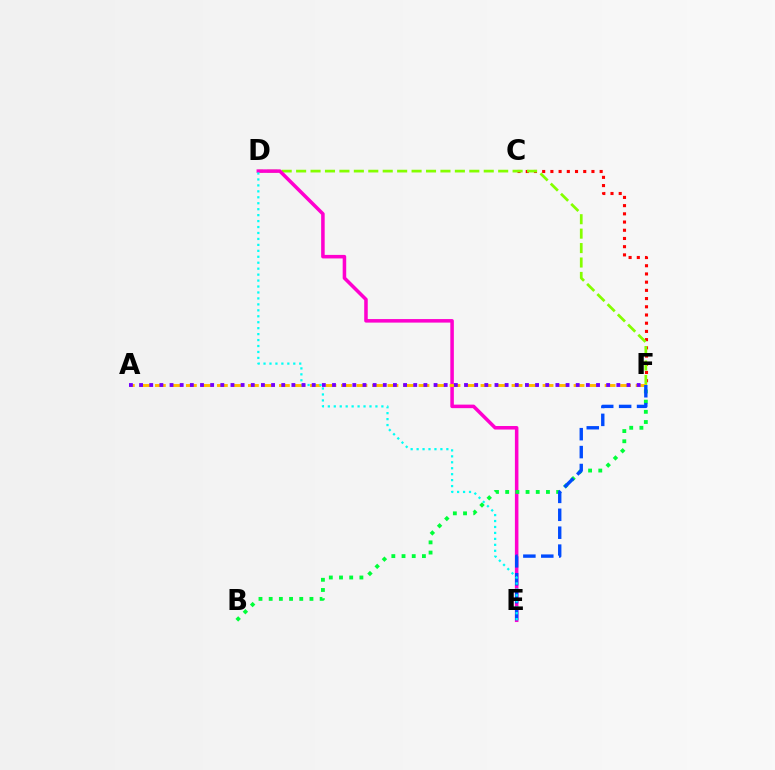{('C', 'F'): [{'color': '#ff0000', 'line_style': 'dotted', 'thickness': 2.23}], ('D', 'F'): [{'color': '#84ff00', 'line_style': 'dashed', 'thickness': 1.96}], ('D', 'E'): [{'color': '#ff00cf', 'line_style': 'solid', 'thickness': 2.54}, {'color': '#00fff6', 'line_style': 'dotted', 'thickness': 1.62}], ('A', 'F'): [{'color': '#ffbd00', 'line_style': 'dashed', 'thickness': 2.11}, {'color': '#7200ff', 'line_style': 'dotted', 'thickness': 2.76}], ('B', 'F'): [{'color': '#00ff39', 'line_style': 'dotted', 'thickness': 2.77}], ('E', 'F'): [{'color': '#004bff', 'line_style': 'dashed', 'thickness': 2.43}]}